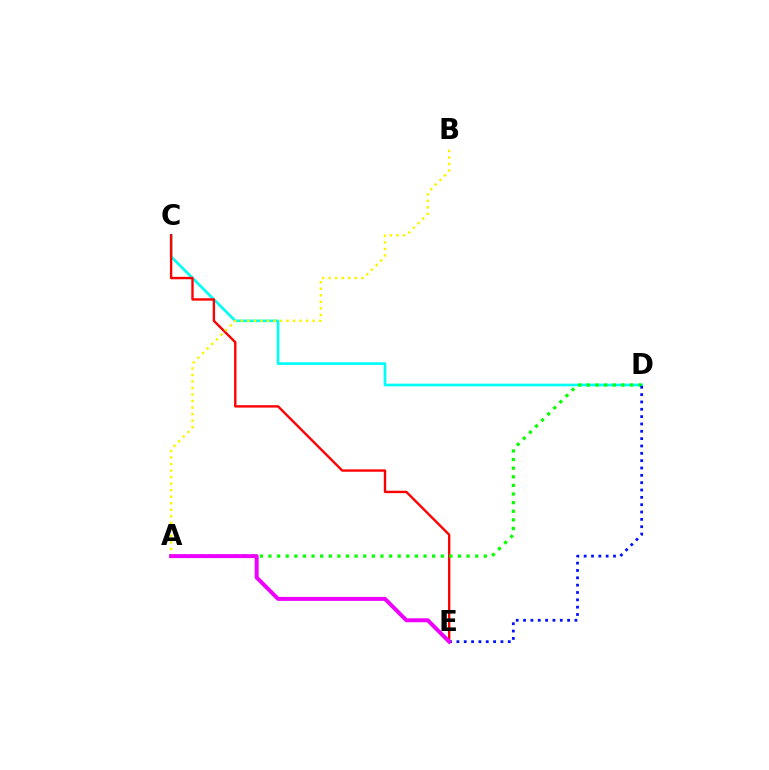{('C', 'D'): [{'color': '#00fff6', 'line_style': 'solid', 'thickness': 1.92}], ('C', 'E'): [{'color': '#ff0000', 'line_style': 'solid', 'thickness': 1.72}], ('A', 'D'): [{'color': '#08ff00', 'line_style': 'dotted', 'thickness': 2.34}], ('A', 'B'): [{'color': '#fcf500', 'line_style': 'dotted', 'thickness': 1.77}], ('D', 'E'): [{'color': '#0010ff', 'line_style': 'dotted', 'thickness': 1.99}], ('A', 'E'): [{'color': '#ee00ff', 'line_style': 'solid', 'thickness': 2.86}]}